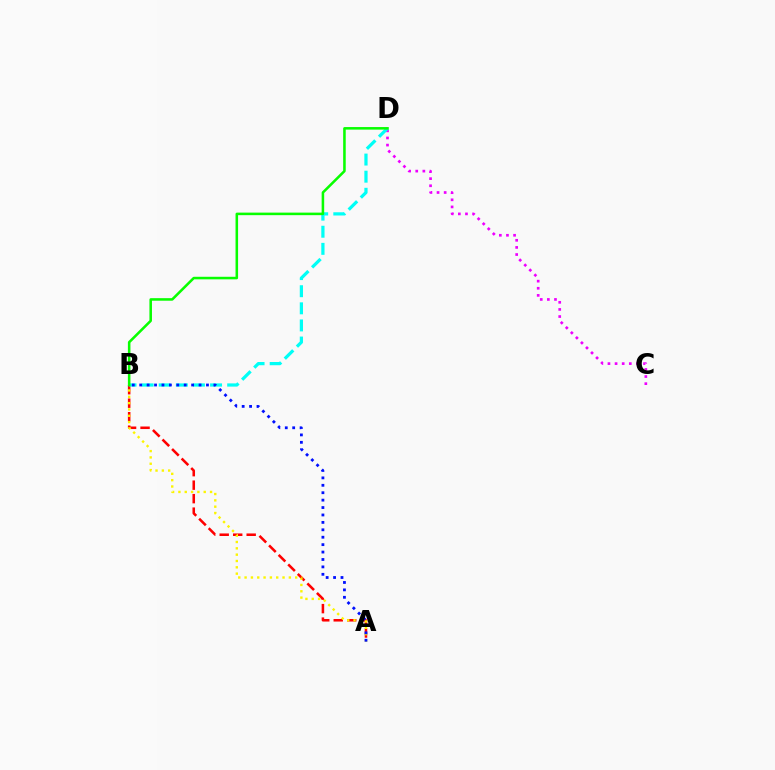{('C', 'D'): [{'color': '#ee00ff', 'line_style': 'dotted', 'thickness': 1.93}], ('A', 'B'): [{'color': '#ff0000', 'line_style': 'dashed', 'thickness': 1.83}, {'color': '#fcf500', 'line_style': 'dotted', 'thickness': 1.72}, {'color': '#0010ff', 'line_style': 'dotted', 'thickness': 2.02}], ('B', 'D'): [{'color': '#00fff6', 'line_style': 'dashed', 'thickness': 2.32}, {'color': '#08ff00', 'line_style': 'solid', 'thickness': 1.84}]}